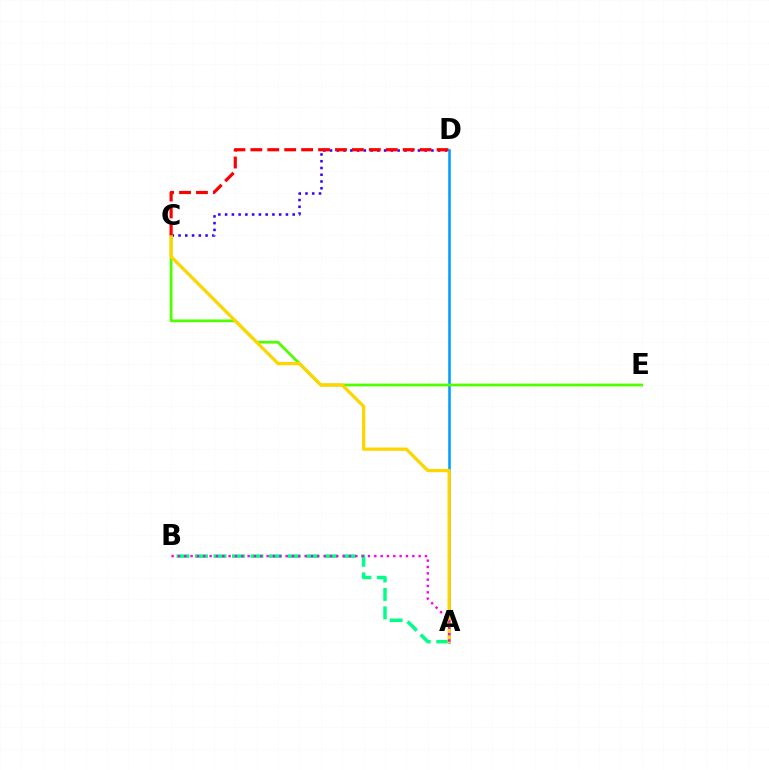{('C', 'D'): [{'color': '#3700ff', 'line_style': 'dotted', 'thickness': 1.84}, {'color': '#ff0000', 'line_style': 'dashed', 'thickness': 2.3}], ('A', 'D'): [{'color': '#009eff', 'line_style': 'solid', 'thickness': 1.85}], ('A', 'B'): [{'color': '#00ff86', 'line_style': 'dashed', 'thickness': 2.51}, {'color': '#ff00ed', 'line_style': 'dotted', 'thickness': 1.72}], ('C', 'E'): [{'color': '#4fff00', 'line_style': 'solid', 'thickness': 1.99}], ('A', 'C'): [{'color': '#ffd500', 'line_style': 'solid', 'thickness': 2.36}]}